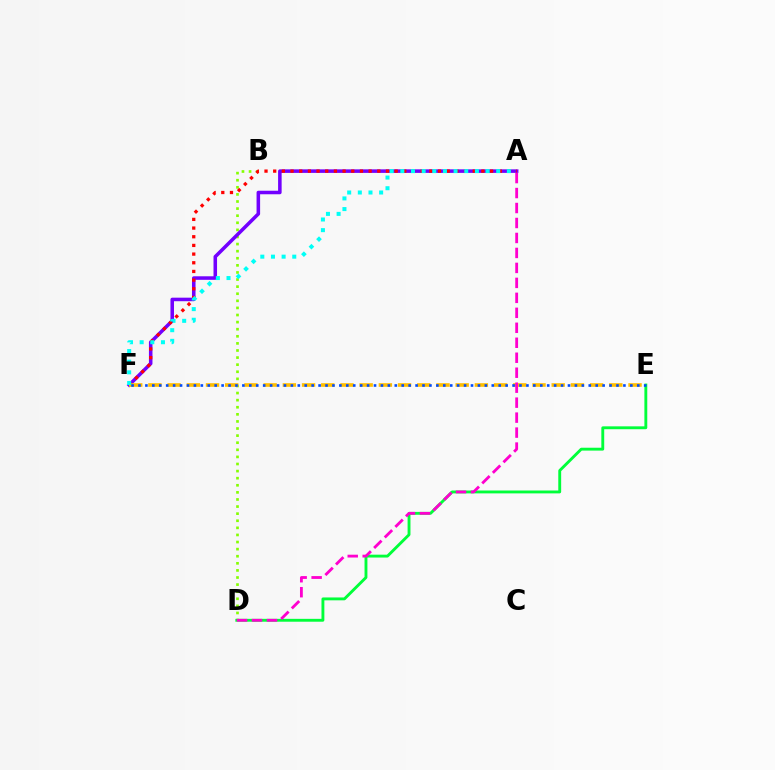{('B', 'D'): [{'color': '#84ff00', 'line_style': 'dotted', 'thickness': 1.93}], ('A', 'F'): [{'color': '#7200ff', 'line_style': 'solid', 'thickness': 2.55}, {'color': '#ff0000', 'line_style': 'dotted', 'thickness': 2.36}, {'color': '#00fff6', 'line_style': 'dotted', 'thickness': 2.89}], ('D', 'E'): [{'color': '#00ff39', 'line_style': 'solid', 'thickness': 2.07}], ('E', 'F'): [{'color': '#ffbd00', 'line_style': 'dashed', 'thickness': 2.61}, {'color': '#004bff', 'line_style': 'dotted', 'thickness': 1.88}], ('A', 'D'): [{'color': '#ff00cf', 'line_style': 'dashed', 'thickness': 2.03}]}